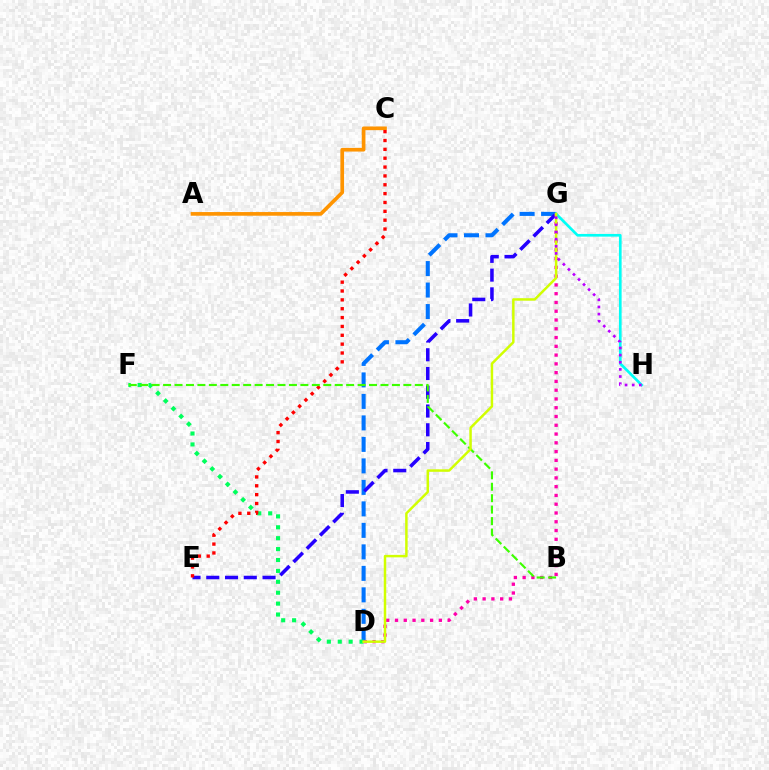{('A', 'C'): [{'color': '#ff9400', 'line_style': 'solid', 'thickness': 2.64}], ('D', 'G'): [{'color': '#0074ff', 'line_style': 'dashed', 'thickness': 2.92}, {'color': '#ff00ac', 'line_style': 'dotted', 'thickness': 2.38}, {'color': '#d1ff00', 'line_style': 'solid', 'thickness': 1.78}], ('E', 'G'): [{'color': '#2500ff', 'line_style': 'dashed', 'thickness': 2.55}], ('D', 'F'): [{'color': '#00ff5c', 'line_style': 'dotted', 'thickness': 2.96}], ('C', 'E'): [{'color': '#ff0000', 'line_style': 'dotted', 'thickness': 2.41}], ('B', 'F'): [{'color': '#3dff00', 'line_style': 'dashed', 'thickness': 1.55}], ('G', 'H'): [{'color': '#00fff6', 'line_style': 'solid', 'thickness': 1.93}, {'color': '#b900ff', 'line_style': 'dotted', 'thickness': 1.94}]}